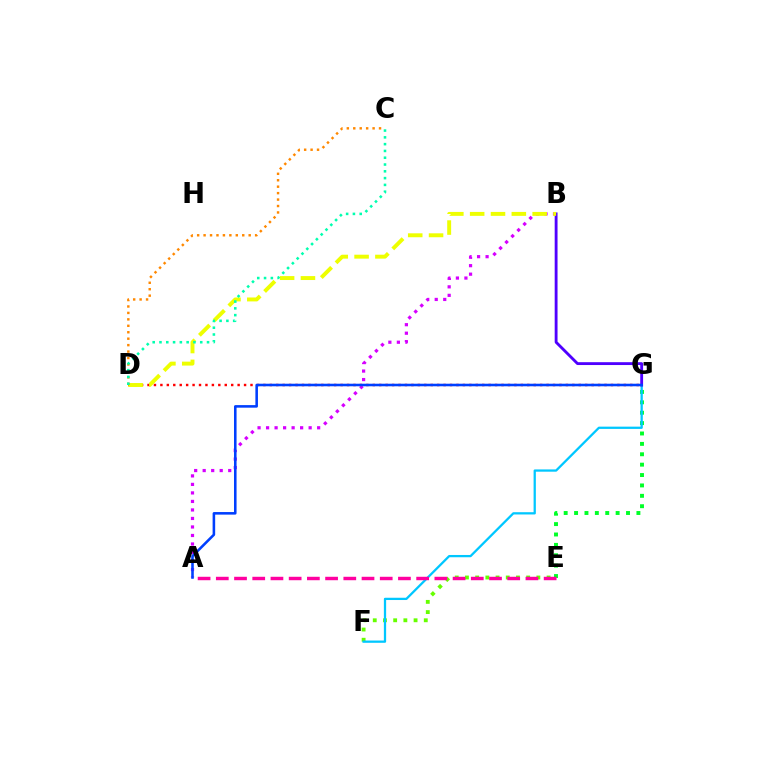{('E', 'F'): [{'color': '#66ff00', 'line_style': 'dotted', 'thickness': 2.77}], ('D', 'G'): [{'color': '#ff0000', 'line_style': 'dotted', 'thickness': 1.75}], ('E', 'G'): [{'color': '#00ff27', 'line_style': 'dotted', 'thickness': 2.82}], ('F', 'G'): [{'color': '#00c7ff', 'line_style': 'solid', 'thickness': 1.63}], ('A', 'B'): [{'color': '#d600ff', 'line_style': 'dotted', 'thickness': 2.31}], ('B', 'G'): [{'color': '#4f00ff', 'line_style': 'solid', 'thickness': 2.05}], ('B', 'D'): [{'color': '#eeff00', 'line_style': 'dashed', 'thickness': 2.83}], ('A', 'E'): [{'color': '#ff00a0', 'line_style': 'dashed', 'thickness': 2.47}], ('A', 'G'): [{'color': '#003fff', 'line_style': 'solid', 'thickness': 1.85}], ('C', 'D'): [{'color': '#ff8800', 'line_style': 'dotted', 'thickness': 1.75}, {'color': '#00ffaf', 'line_style': 'dotted', 'thickness': 1.85}]}